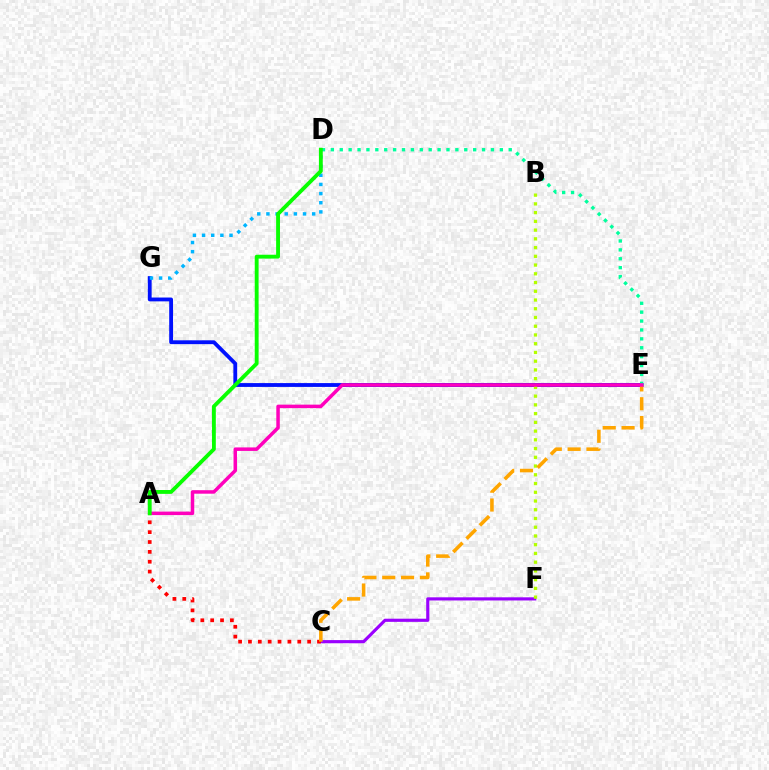{('C', 'F'): [{'color': '#9b00ff', 'line_style': 'solid', 'thickness': 2.27}], ('E', 'G'): [{'color': '#0010ff', 'line_style': 'solid', 'thickness': 2.76}], ('D', 'G'): [{'color': '#00b5ff', 'line_style': 'dotted', 'thickness': 2.49}], ('D', 'E'): [{'color': '#00ff9d', 'line_style': 'dotted', 'thickness': 2.42}], ('B', 'F'): [{'color': '#b3ff00', 'line_style': 'dotted', 'thickness': 2.37}], ('A', 'C'): [{'color': '#ff0000', 'line_style': 'dotted', 'thickness': 2.68}], ('C', 'E'): [{'color': '#ffa500', 'line_style': 'dashed', 'thickness': 2.56}], ('A', 'E'): [{'color': '#ff00bd', 'line_style': 'solid', 'thickness': 2.52}], ('A', 'D'): [{'color': '#08ff00', 'line_style': 'solid', 'thickness': 2.77}]}